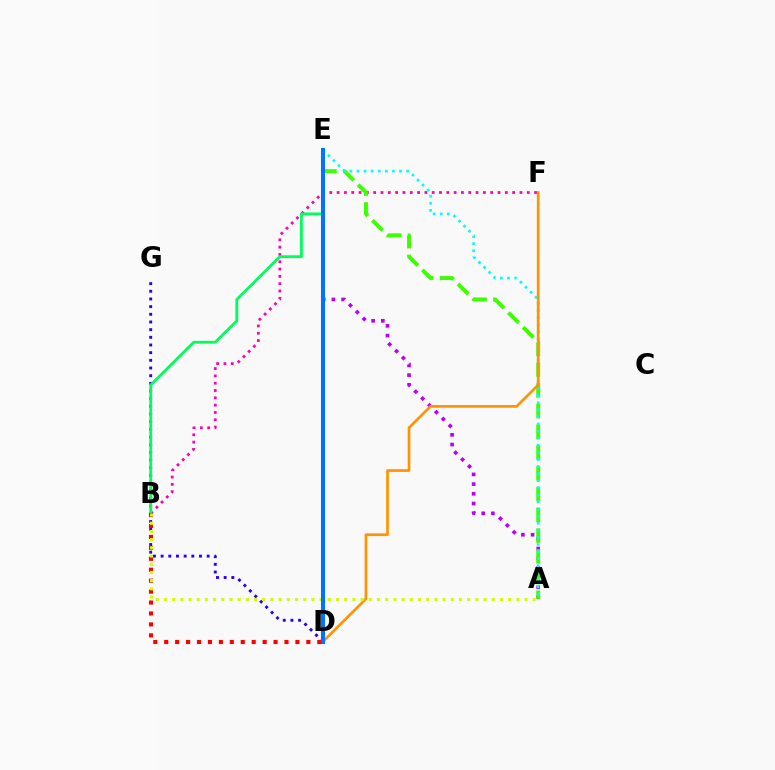{('B', 'F'): [{'color': '#ff00ac', 'line_style': 'dotted', 'thickness': 1.99}], ('D', 'G'): [{'color': '#2500ff', 'line_style': 'dotted', 'thickness': 2.08}], ('B', 'E'): [{'color': '#00ff5c', 'line_style': 'solid', 'thickness': 2.02}], ('B', 'D'): [{'color': '#ff0000', 'line_style': 'dotted', 'thickness': 2.97}], ('A', 'E'): [{'color': '#b900ff', 'line_style': 'dotted', 'thickness': 2.64}, {'color': '#3dff00', 'line_style': 'dashed', 'thickness': 2.82}, {'color': '#00fff6', 'line_style': 'dotted', 'thickness': 1.93}], ('D', 'F'): [{'color': '#ff9400', 'line_style': 'solid', 'thickness': 1.95}], ('A', 'B'): [{'color': '#d1ff00', 'line_style': 'dotted', 'thickness': 2.23}], ('D', 'E'): [{'color': '#0074ff', 'line_style': 'solid', 'thickness': 2.92}]}